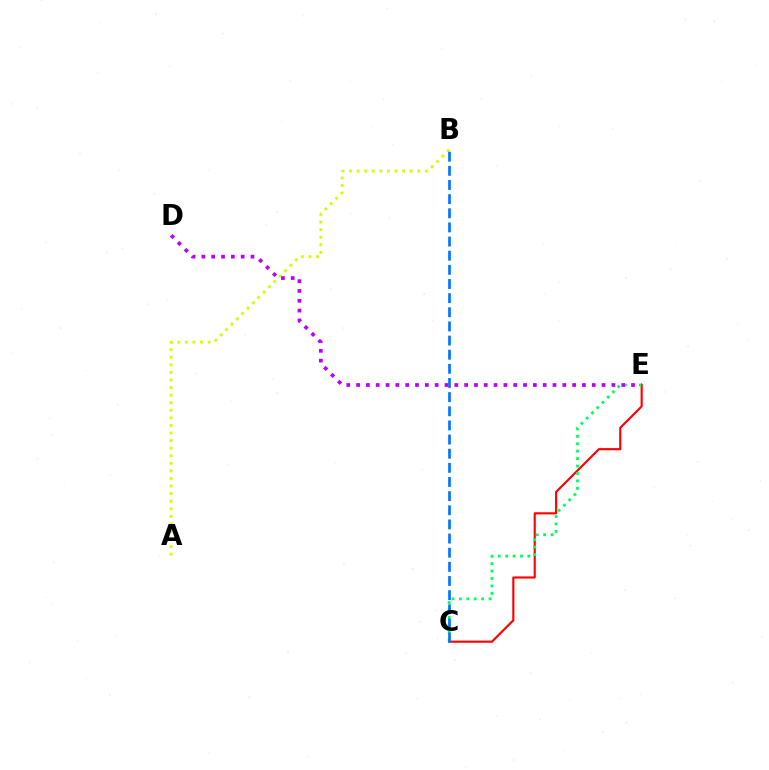{('A', 'B'): [{'color': '#d1ff00', 'line_style': 'dotted', 'thickness': 2.06}], ('C', 'E'): [{'color': '#ff0000', 'line_style': 'solid', 'thickness': 1.54}, {'color': '#00ff5c', 'line_style': 'dotted', 'thickness': 2.02}], ('B', 'C'): [{'color': '#0074ff', 'line_style': 'dashed', 'thickness': 1.92}], ('D', 'E'): [{'color': '#b900ff', 'line_style': 'dotted', 'thickness': 2.67}]}